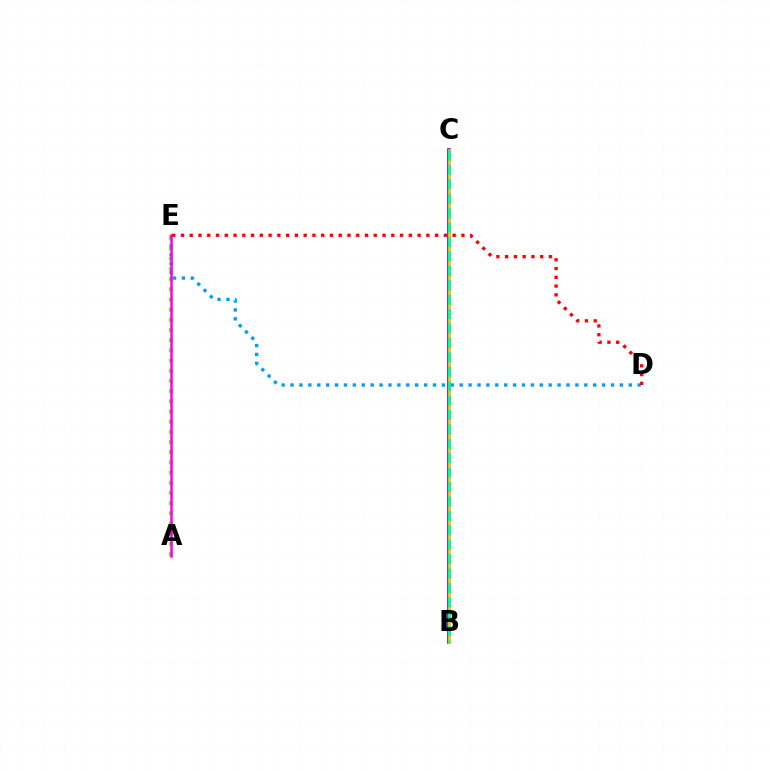{('B', 'C'): [{'color': '#3700ff', 'line_style': 'solid', 'thickness': 2.54}, {'color': '#ffd500', 'line_style': 'solid', 'thickness': 1.91}, {'color': '#00ff86', 'line_style': 'dashed', 'thickness': 1.96}], ('D', 'E'): [{'color': '#009eff', 'line_style': 'dotted', 'thickness': 2.42}, {'color': '#ff0000', 'line_style': 'dotted', 'thickness': 2.38}], ('A', 'E'): [{'color': '#4fff00', 'line_style': 'dotted', 'thickness': 2.77}, {'color': '#ff00ed', 'line_style': 'solid', 'thickness': 1.8}]}